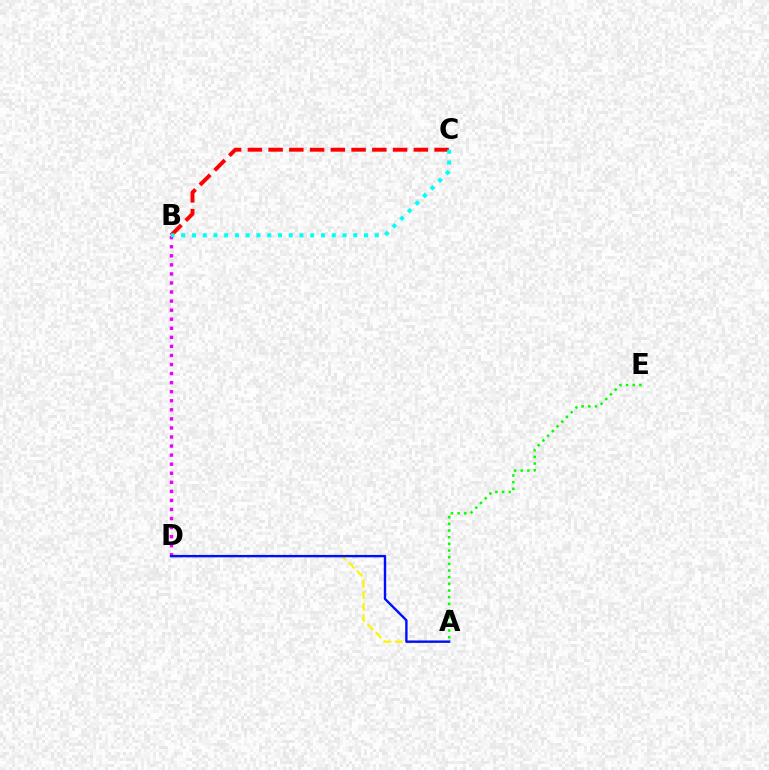{('B', 'C'): [{'color': '#ff0000', 'line_style': 'dashed', 'thickness': 2.82}, {'color': '#00fff6', 'line_style': 'dotted', 'thickness': 2.92}], ('A', 'D'): [{'color': '#fcf500', 'line_style': 'dashed', 'thickness': 1.57}, {'color': '#0010ff', 'line_style': 'solid', 'thickness': 1.73}], ('B', 'D'): [{'color': '#ee00ff', 'line_style': 'dotted', 'thickness': 2.46}], ('A', 'E'): [{'color': '#08ff00', 'line_style': 'dotted', 'thickness': 1.81}]}